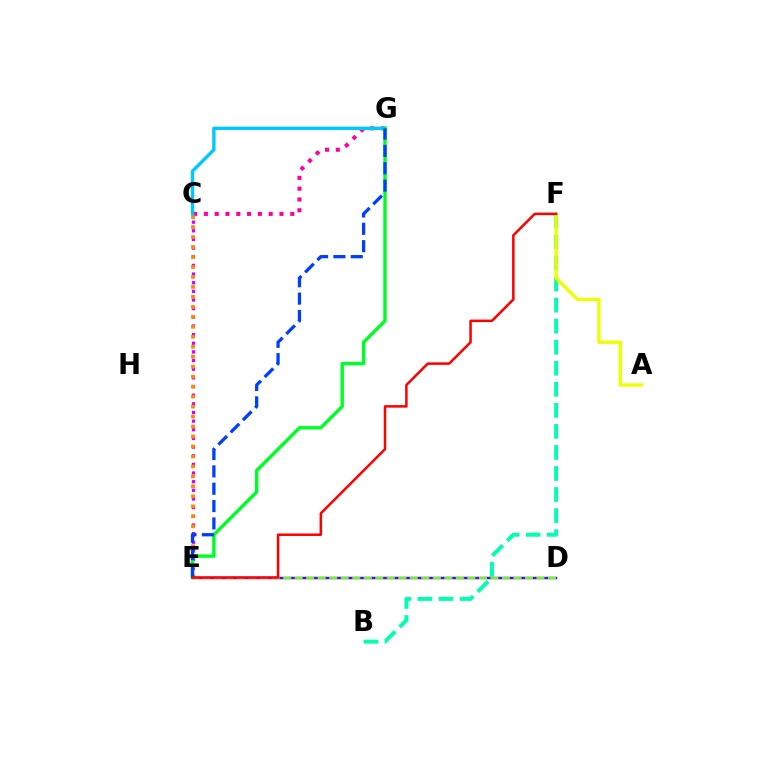{('B', 'F'): [{'color': '#00ffaf', 'line_style': 'dashed', 'thickness': 2.86}], ('C', 'G'): [{'color': '#ff00a0', 'line_style': 'dotted', 'thickness': 2.93}, {'color': '#00c7ff', 'line_style': 'solid', 'thickness': 2.42}], ('D', 'E'): [{'color': '#4f00ff', 'line_style': 'solid', 'thickness': 1.77}, {'color': '#66ff00', 'line_style': 'dashed', 'thickness': 1.56}], ('C', 'E'): [{'color': '#d600ff', 'line_style': 'dotted', 'thickness': 2.35}, {'color': '#ff8800', 'line_style': 'dotted', 'thickness': 2.71}], ('A', 'F'): [{'color': '#eeff00', 'line_style': 'solid', 'thickness': 2.41}], ('E', 'G'): [{'color': '#00ff27', 'line_style': 'solid', 'thickness': 2.48}, {'color': '#003fff', 'line_style': 'dashed', 'thickness': 2.36}], ('E', 'F'): [{'color': '#ff0000', 'line_style': 'solid', 'thickness': 1.81}]}